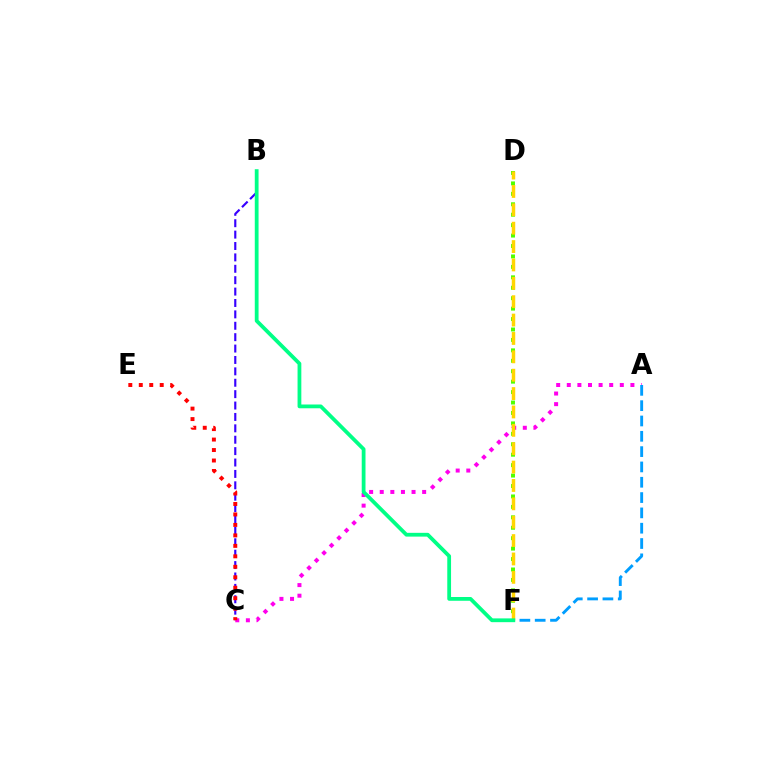{('B', 'C'): [{'color': '#3700ff', 'line_style': 'dashed', 'thickness': 1.55}], ('A', 'C'): [{'color': '#ff00ed', 'line_style': 'dotted', 'thickness': 2.88}], ('D', 'F'): [{'color': '#4fff00', 'line_style': 'dotted', 'thickness': 2.84}, {'color': '#ffd500', 'line_style': 'dashed', 'thickness': 2.5}], ('A', 'F'): [{'color': '#009eff', 'line_style': 'dashed', 'thickness': 2.08}], ('B', 'F'): [{'color': '#00ff86', 'line_style': 'solid', 'thickness': 2.72}], ('C', 'E'): [{'color': '#ff0000', 'line_style': 'dotted', 'thickness': 2.84}]}